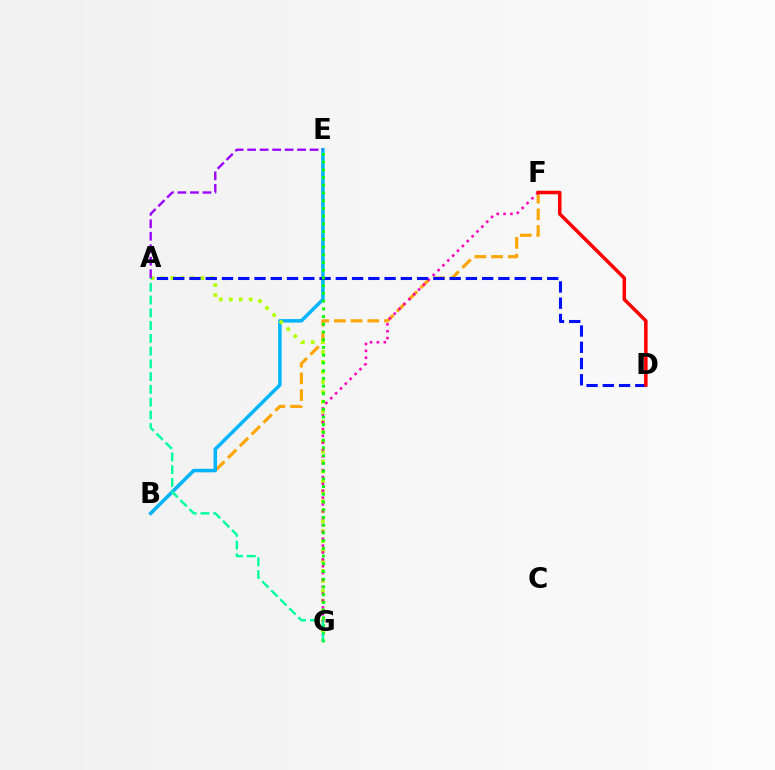{('B', 'F'): [{'color': '#ffa500', 'line_style': 'dashed', 'thickness': 2.27}], ('B', 'E'): [{'color': '#00b5ff', 'line_style': 'solid', 'thickness': 2.51}], ('A', 'G'): [{'color': '#b3ff00', 'line_style': 'dotted', 'thickness': 2.71}, {'color': '#00ff9d', 'line_style': 'dashed', 'thickness': 1.73}], ('F', 'G'): [{'color': '#ff00bd', 'line_style': 'dotted', 'thickness': 1.86}], ('A', 'E'): [{'color': '#9b00ff', 'line_style': 'dashed', 'thickness': 1.7}], ('A', 'D'): [{'color': '#0010ff', 'line_style': 'dashed', 'thickness': 2.21}], ('D', 'F'): [{'color': '#ff0000', 'line_style': 'solid', 'thickness': 2.54}], ('E', 'G'): [{'color': '#08ff00', 'line_style': 'dotted', 'thickness': 2.1}]}